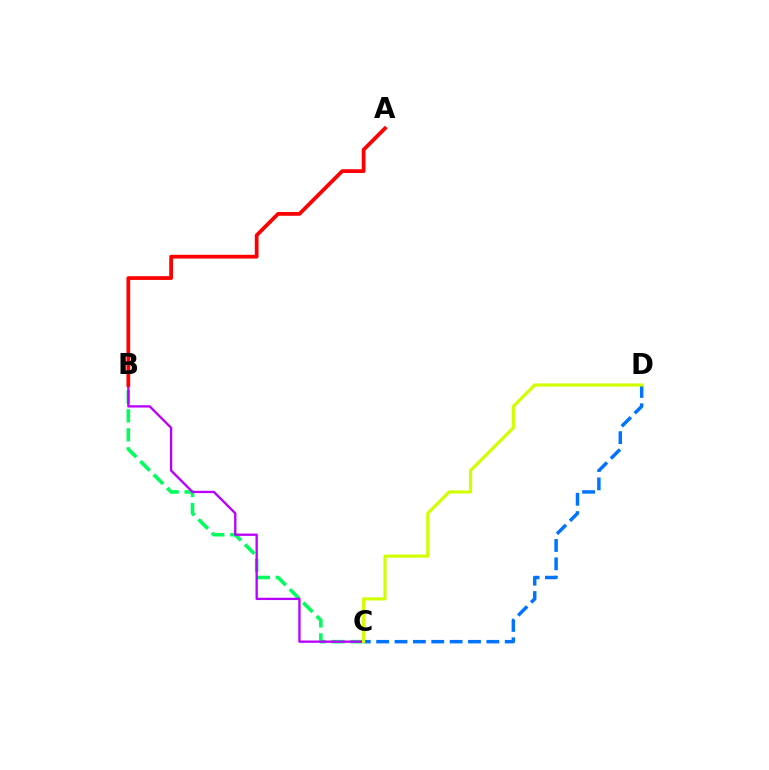{('B', 'C'): [{'color': '#00ff5c', 'line_style': 'dashed', 'thickness': 2.58}, {'color': '#b900ff', 'line_style': 'solid', 'thickness': 1.67}], ('C', 'D'): [{'color': '#0074ff', 'line_style': 'dashed', 'thickness': 2.5}, {'color': '#d1ff00', 'line_style': 'solid', 'thickness': 2.27}], ('A', 'B'): [{'color': '#ff0000', 'line_style': 'solid', 'thickness': 2.7}]}